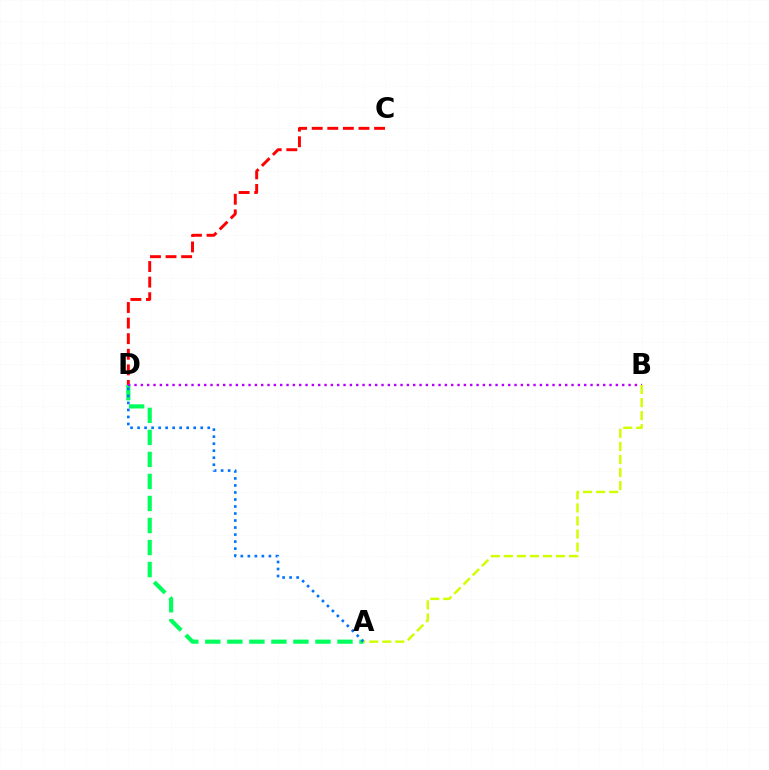{('A', 'D'): [{'color': '#00ff5c', 'line_style': 'dashed', 'thickness': 2.99}, {'color': '#0074ff', 'line_style': 'dotted', 'thickness': 1.91}], ('C', 'D'): [{'color': '#ff0000', 'line_style': 'dashed', 'thickness': 2.12}], ('B', 'D'): [{'color': '#b900ff', 'line_style': 'dotted', 'thickness': 1.72}], ('A', 'B'): [{'color': '#d1ff00', 'line_style': 'dashed', 'thickness': 1.77}]}